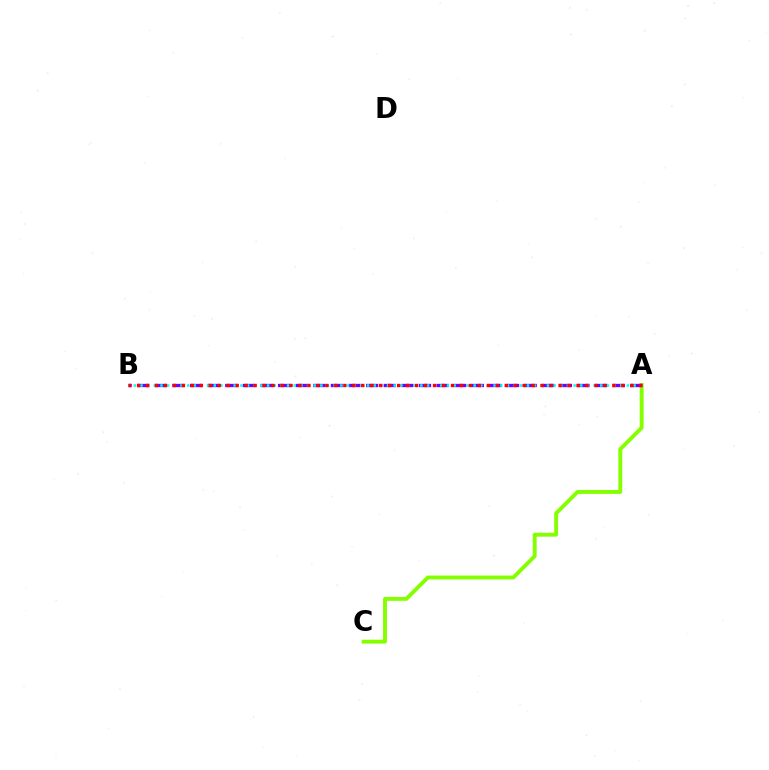{('A', 'C'): [{'color': '#84ff00', 'line_style': 'solid', 'thickness': 2.8}], ('A', 'B'): [{'color': '#7200ff', 'line_style': 'dashed', 'thickness': 2.39}, {'color': '#00fff6', 'line_style': 'dotted', 'thickness': 1.81}, {'color': '#ff0000', 'line_style': 'dotted', 'thickness': 2.44}]}